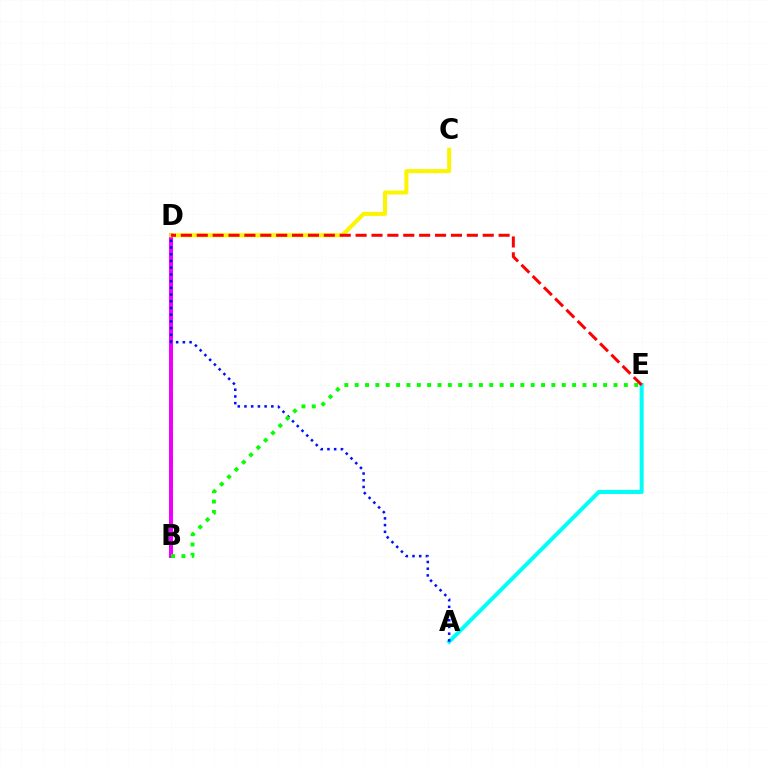{('B', 'D'): [{'color': '#ee00ff', 'line_style': 'solid', 'thickness': 2.91}], ('C', 'D'): [{'color': '#fcf500', 'line_style': 'solid', 'thickness': 2.9}], ('A', 'E'): [{'color': '#00fff6', 'line_style': 'solid', 'thickness': 2.9}], ('D', 'E'): [{'color': '#ff0000', 'line_style': 'dashed', 'thickness': 2.16}], ('A', 'D'): [{'color': '#0010ff', 'line_style': 'dotted', 'thickness': 1.82}], ('B', 'E'): [{'color': '#08ff00', 'line_style': 'dotted', 'thickness': 2.81}]}